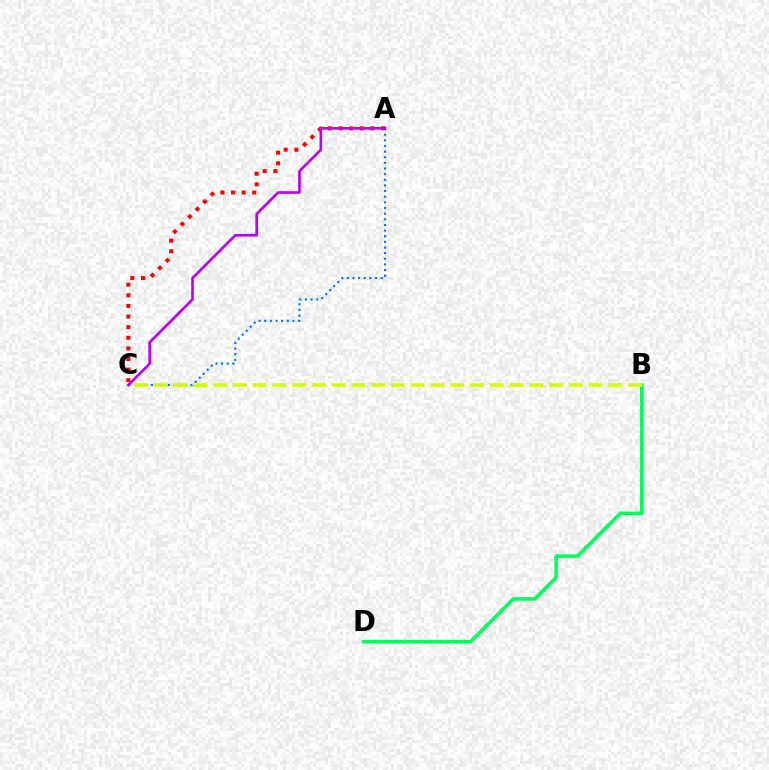{('A', 'C'): [{'color': '#0074ff', 'line_style': 'dotted', 'thickness': 1.53}, {'color': '#ff0000', 'line_style': 'dotted', 'thickness': 2.88}, {'color': '#b900ff', 'line_style': 'solid', 'thickness': 1.9}], ('B', 'D'): [{'color': '#00ff5c', 'line_style': 'solid', 'thickness': 2.56}], ('B', 'C'): [{'color': '#d1ff00', 'line_style': 'dashed', 'thickness': 2.69}]}